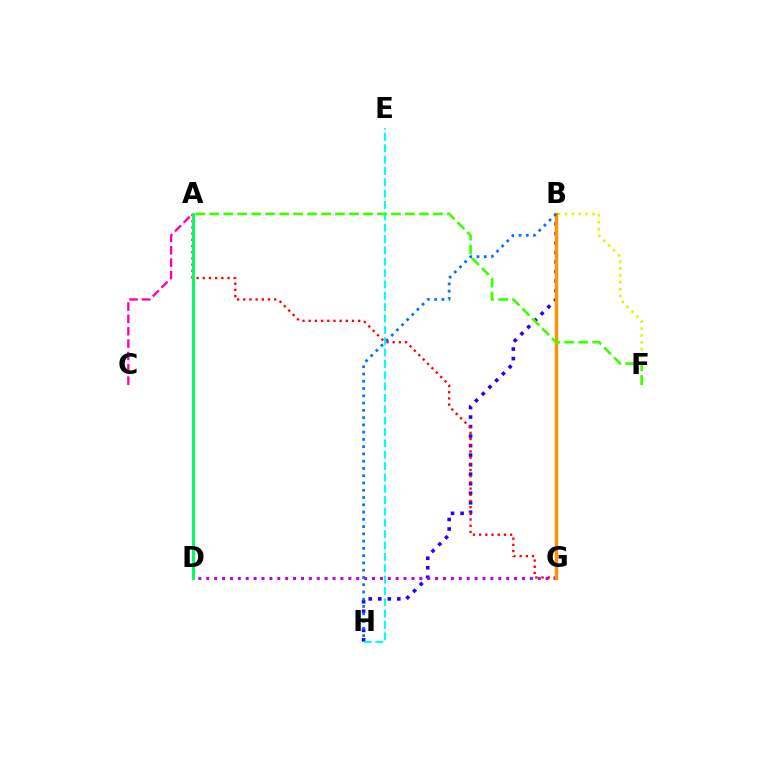{('B', 'H'): [{'color': '#2500ff', 'line_style': 'dotted', 'thickness': 2.59}, {'color': '#0074ff', 'line_style': 'dotted', 'thickness': 1.97}], ('A', 'G'): [{'color': '#ff0000', 'line_style': 'dotted', 'thickness': 1.68}], ('B', 'F'): [{'color': '#d1ff00', 'line_style': 'dotted', 'thickness': 1.87}], ('A', 'D'): [{'color': '#00ff5c', 'line_style': 'solid', 'thickness': 2.11}], ('E', 'H'): [{'color': '#00fff6', 'line_style': 'dashed', 'thickness': 1.54}], ('A', 'C'): [{'color': '#ff00ac', 'line_style': 'dashed', 'thickness': 1.68}], ('D', 'G'): [{'color': '#b900ff', 'line_style': 'dotted', 'thickness': 2.14}], ('B', 'G'): [{'color': '#ff9400', 'line_style': 'solid', 'thickness': 2.47}], ('A', 'F'): [{'color': '#3dff00', 'line_style': 'dashed', 'thickness': 1.9}]}